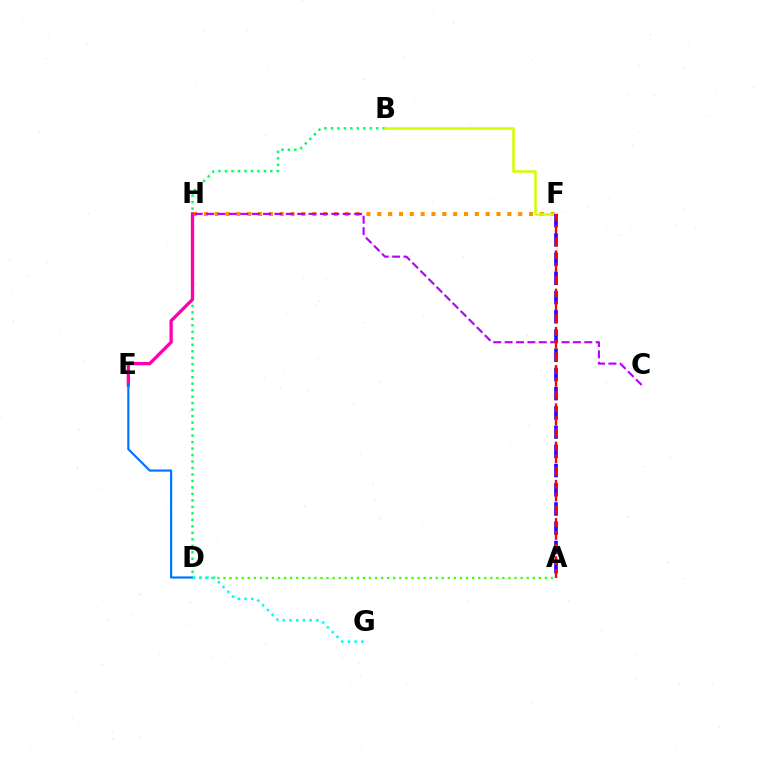{('F', 'H'): [{'color': '#ff9400', 'line_style': 'dotted', 'thickness': 2.94}], ('B', 'D'): [{'color': '#00ff5c', 'line_style': 'dotted', 'thickness': 1.76}], ('A', 'D'): [{'color': '#3dff00', 'line_style': 'dotted', 'thickness': 1.65}], ('E', 'H'): [{'color': '#ff00ac', 'line_style': 'solid', 'thickness': 2.38}], ('B', 'F'): [{'color': '#d1ff00', 'line_style': 'solid', 'thickness': 1.82}], ('A', 'F'): [{'color': '#2500ff', 'line_style': 'dashed', 'thickness': 2.61}, {'color': '#ff0000', 'line_style': 'dashed', 'thickness': 1.73}], ('D', 'E'): [{'color': '#0074ff', 'line_style': 'solid', 'thickness': 1.57}], ('D', 'G'): [{'color': '#00fff6', 'line_style': 'dotted', 'thickness': 1.83}], ('C', 'H'): [{'color': '#b900ff', 'line_style': 'dashed', 'thickness': 1.55}]}